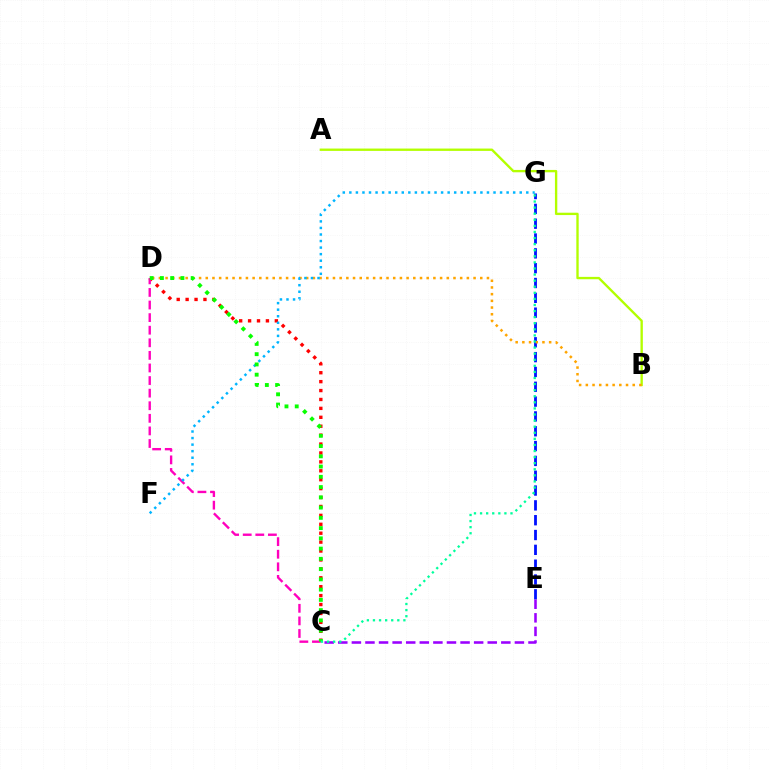{('A', 'B'): [{'color': '#b3ff00', 'line_style': 'solid', 'thickness': 1.7}], ('C', 'D'): [{'color': '#ff0000', 'line_style': 'dotted', 'thickness': 2.42}, {'color': '#ff00bd', 'line_style': 'dashed', 'thickness': 1.71}, {'color': '#08ff00', 'line_style': 'dotted', 'thickness': 2.79}], ('E', 'G'): [{'color': '#0010ff', 'line_style': 'dashed', 'thickness': 2.01}], ('B', 'D'): [{'color': '#ffa500', 'line_style': 'dotted', 'thickness': 1.82}], ('C', 'E'): [{'color': '#9b00ff', 'line_style': 'dashed', 'thickness': 1.85}], ('F', 'G'): [{'color': '#00b5ff', 'line_style': 'dotted', 'thickness': 1.78}], ('C', 'G'): [{'color': '#00ff9d', 'line_style': 'dotted', 'thickness': 1.65}]}